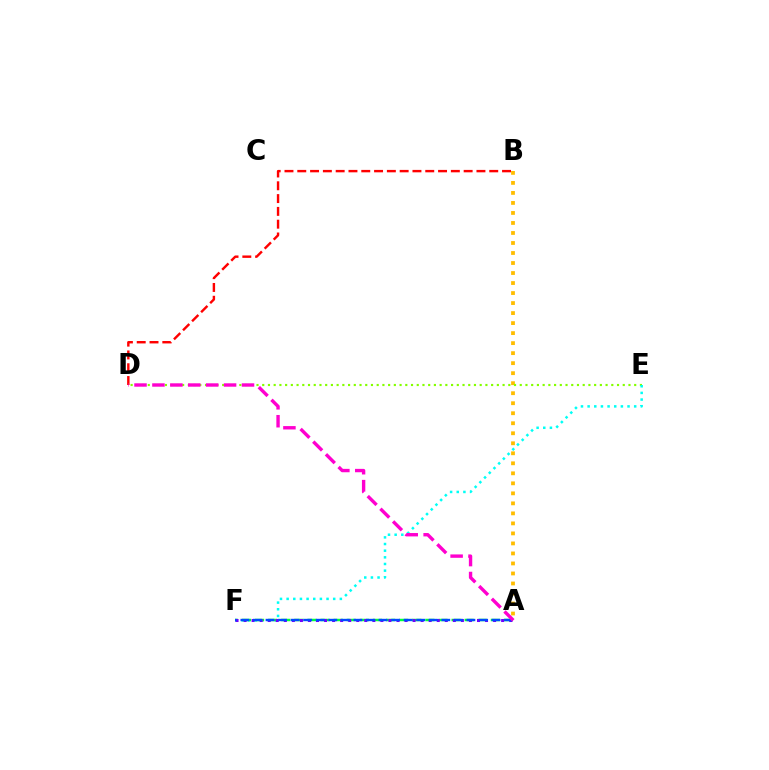{('A', 'B'): [{'color': '#ffbd00', 'line_style': 'dotted', 'thickness': 2.72}], ('D', 'E'): [{'color': '#84ff00', 'line_style': 'dotted', 'thickness': 1.55}], ('B', 'D'): [{'color': '#ff0000', 'line_style': 'dashed', 'thickness': 1.74}], ('E', 'F'): [{'color': '#00fff6', 'line_style': 'dotted', 'thickness': 1.81}], ('A', 'F'): [{'color': '#00ff39', 'line_style': 'dashed', 'thickness': 1.78}, {'color': '#7200ff', 'line_style': 'dotted', 'thickness': 2.19}, {'color': '#004bff', 'line_style': 'dashed', 'thickness': 1.71}], ('A', 'D'): [{'color': '#ff00cf', 'line_style': 'dashed', 'thickness': 2.43}]}